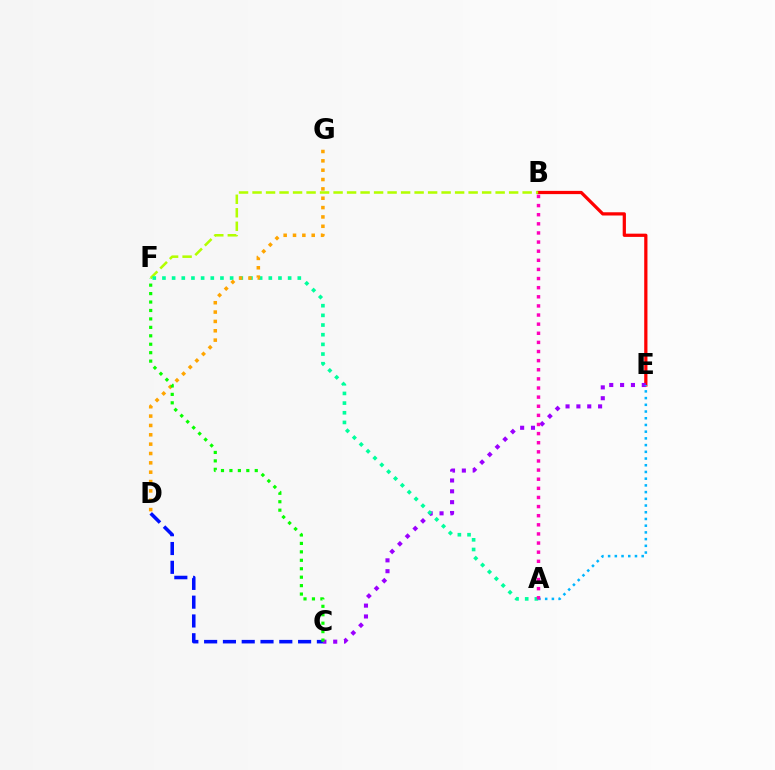{('B', 'E'): [{'color': '#ff0000', 'line_style': 'solid', 'thickness': 2.33}], ('B', 'F'): [{'color': '#b3ff00', 'line_style': 'dashed', 'thickness': 1.83}], ('C', 'E'): [{'color': '#9b00ff', 'line_style': 'dotted', 'thickness': 2.95}], ('A', 'F'): [{'color': '#00ff9d', 'line_style': 'dotted', 'thickness': 2.63}], ('A', 'E'): [{'color': '#00b5ff', 'line_style': 'dotted', 'thickness': 1.82}], ('A', 'B'): [{'color': '#ff00bd', 'line_style': 'dotted', 'thickness': 2.48}], ('C', 'D'): [{'color': '#0010ff', 'line_style': 'dashed', 'thickness': 2.55}], ('D', 'G'): [{'color': '#ffa500', 'line_style': 'dotted', 'thickness': 2.54}], ('C', 'F'): [{'color': '#08ff00', 'line_style': 'dotted', 'thickness': 2.29}]}